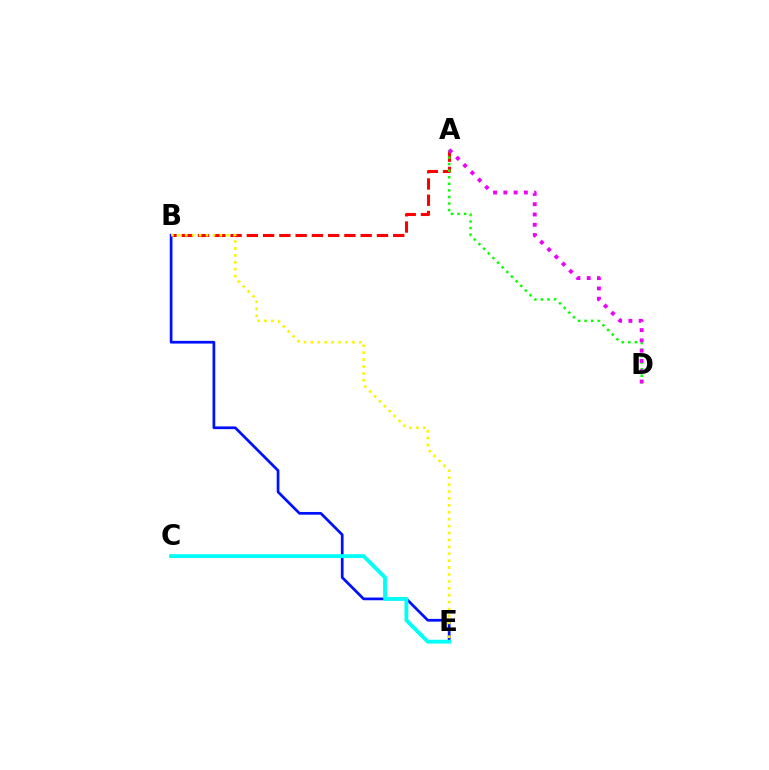{('A', 'B'): [{'color': '#ff0000', 'line_style': 'dashed', 'thickness': 2.21}], ('B', 'E'): [{'color': '#0010ff', 'line_style': 'solid', 'thickness': 1.96}, {'color': '#fcf500', 'line_style': 'dotted', 'thickness': 1.88}], ('C', 'E'): [{'color': '#00fff6', 'line_style': 'solid', 'thickness': 2.76}], ('A', 'D'): [{'color': '#08ff00', 'line_style': 'dotted', 'thickness': 1.78}, {'color': '#ee00ff', 'line_style': 'dotted', 'thickness': 2.79}]}